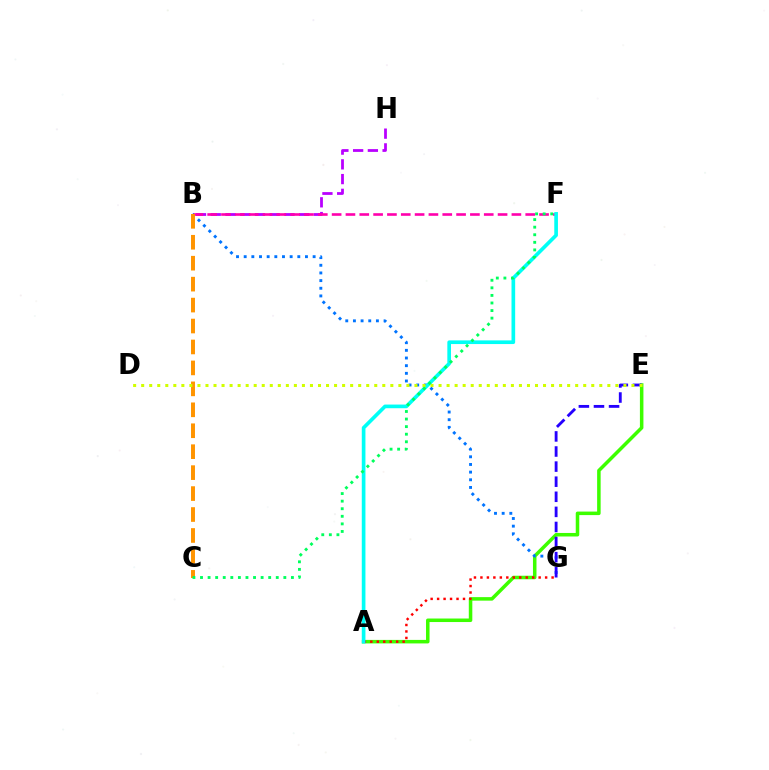{('A', 'E'): [{'color': '#3dff00', 'line_style': 'solid', 'thickness': 2.54}], ('B', 'G'): [{'color': '#0074ff', 'line_style': 'dotted', 'thickness': 2.08}], ('E', 'G'): [{'color': '#2500ff', 'line_style': 'dashed', 'thickness': 2.05}], ('B', 'H'): [{'color': '#b900ff', 'line_style': 'dashed', 'thickness': 2.0}], ('A', 'G'): [{'color': '#ff0000', 'line_style': 'dotted', 'thickness': 1.76}], ('B', 'F'): [{'color': '#ff00ac', 'line_style': 'dashed', 'thickness': 1.88}], ('B', 'C'): [{'color': '#ff9400', 'line_style': 'dashed', 'thickness': 2.85}], ('A', 'F'): [{'color': '#00fff6', 'line_style': 'solid', 'thickness': 2.64}], ('D', 'E'): [{'color': '#d1ff00', 'line_style': 'dotted', 'thickness': 2.18}], ('C', 'F'): [{'color': '#00ff5c', 'line_style': 'dotted', 'thickness': 2.06}]}